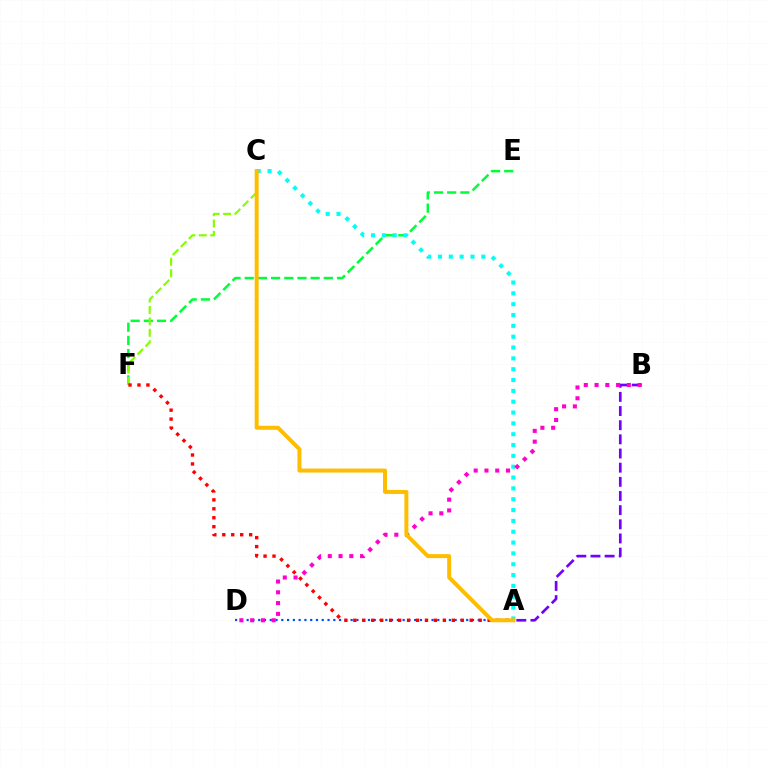{('E', 'F'): [{'color': '#00ff39', 'line_style': 'dashed', 'thickness': 1.79}], ('A', 'D'): [{'color': '#004bff', 'line_style': 'dotted', 'thickness': 1.57}], ('C', 'F'): [{'color': '#84ff00', 'line_style': 'dashed', 'thickness': 1.55}], ('A', 'C'): [{'color': '#00fff6', 'line_style': 'dotted', 'thickness': 2.94}, {'color': '#ffbd00', 'line_style': 'solid', 'thickness': 2.86}], ('A', 'B'): [{'color': '#7200ff', 'line_style': 'dashed', 'thickness': 1.92}], ('A', 'F'): [{'color': '#ff0000', 'line_style': 'dotted', 'thickness': 2.43}], ('B', 'D'): [{'color': '#ff00cf', 'line_style': 'dotted', 'thickness': 2.93}]}